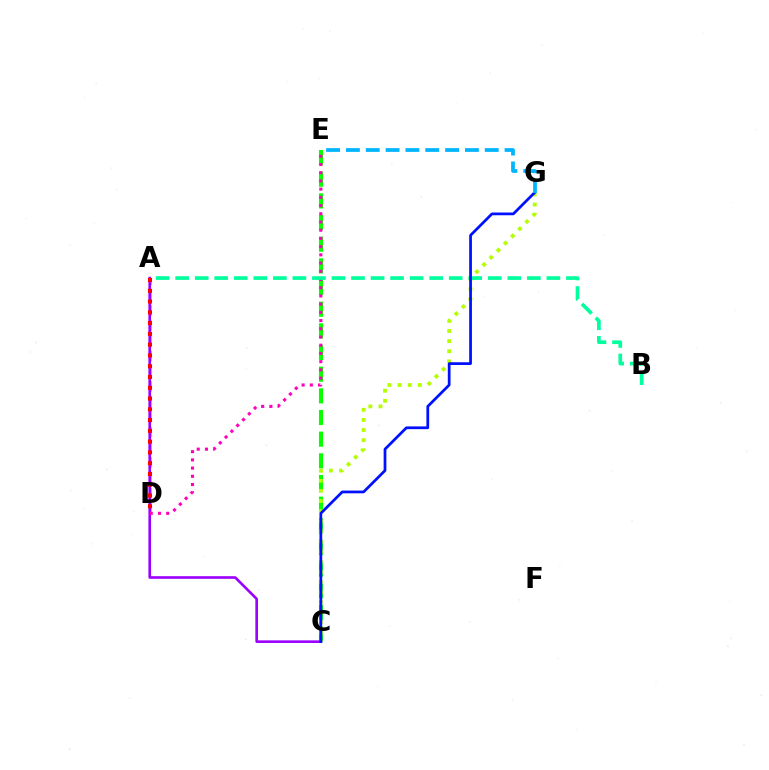{('A', 'D'): [{'color': '#ffa500', 'line_style': 'dashed', 'thickness': 2.07}, {'color': '#ff0000', 'line_style': 'dotted', 'thickness': 2.93}], ('C', 'E'): [{'color': '#08ff00', 'line_style': 'dashed', 'thickness': 2.94}], ('C', 'G'): [{'color': '#b3ff00', 'line_style': 'dotted', 'thickness': 2.75}, {'color': '#0010ff', 'line_style': 'solid', 'thickness': 1.97}], ('A', 'C'): [{'color': '#9b00ff', 'line_style': 'solid', 'thickness': 1.89}], ('D', 'E'): [{'color': '#ff00bd', 'line_style': 'dotted', 'thickness': 2.23}], ('A', 'B'): [{'color': '#00ff9d', 'line_style': 'dashed', 'thickness': 2.65}], ('E', 'G'): [{'color': '#00b5ff', 'line_style': 'dashed', 'thickness': 2.69}]}